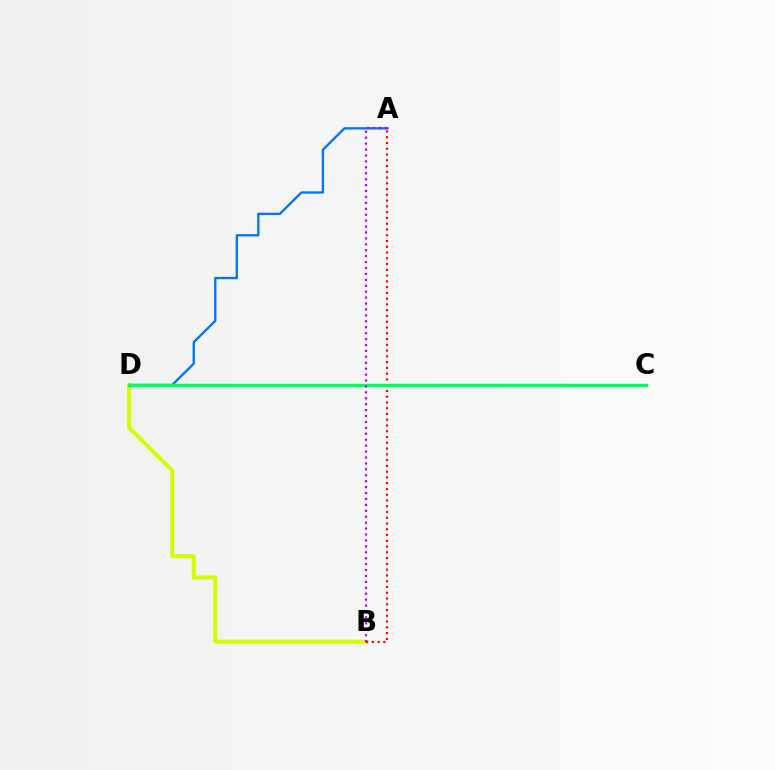{('B', 'D'): [{'color': '#d1ff00', 'line_style': 'solid', 'thickness': 2.87}], ('A', 'B'): [{'color': '#ff0000', 'line_style': 'dotted', 'thickness': 1.57}, {'color': '#b900ff', 'line_style': 'dotted', 'thickness': 1.61}], ('A', 'D'): [{'color': '#0074ff', 'line_style': 'solid', 'thickness': 1.67}], ('C', 'D'): [{'color': '#00ff5c', 'line_style': 'solid', 'thickness': 2.47}]}